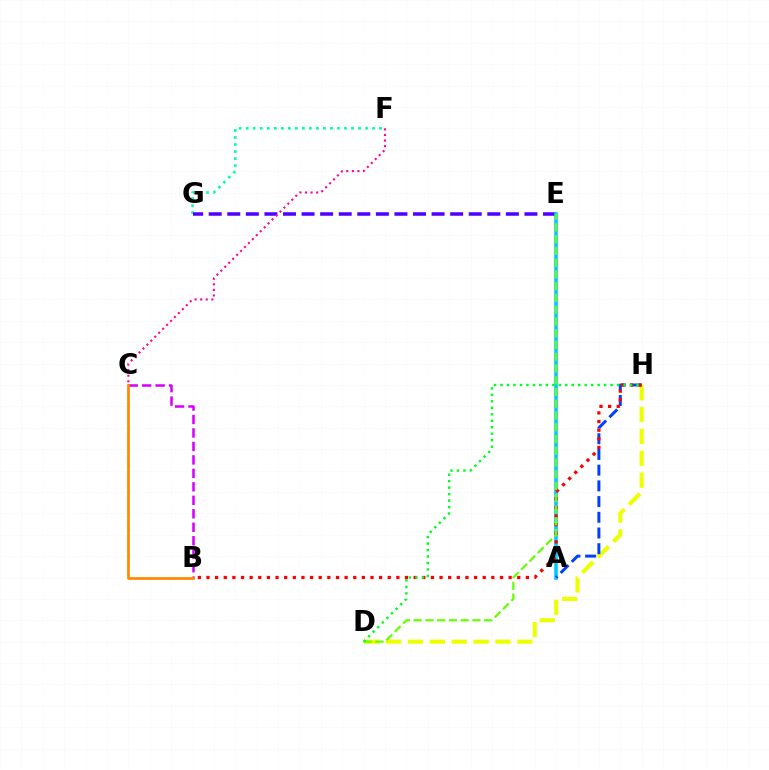{('F', 'G'): [{'color': '#00ffaf', 'line_style': 'dotted', 'thickness': 1.91}], ('B', 'C'): [{'color': '#d600ff', 'line_style': 'dashed', 'thickness': 1.83}, {'color': '#ff8800', 'line_style': 'solid', 'thickness': 1.94}], ('E', 'G'): [{'color': '#4f00ff', 'line_style': 'dashed', 'thickness': 2.52}], ('A', 'E'): [{'color': '#00c7ff', 'line_style': 'solid', 'thickness': 2.55}], ('D', 'H'): [{'color': '#eeff00', 'line_style': 'dashed', 'thickness': 2.97}, {'color': '#00ff27', 'line_style': 'dotted', 'thickness': 1.76}], ('A', 'H'): [{'color': '#003fff', 'line_style': 'dashed', 'thickness': 2.13}], ('B', 'H'): [{'color': '#ff0000', 'line_style': 'dotted', 'thickness': 2.35}], ('C', 'F'): [{'color': '#ff00a0', 'line_style': 'dotted', 'thickness': 1.51}], ('D', 'E'): [{'color': '#66ff00', 'line_style': 'dashed', 'thickness': 1.6}]}